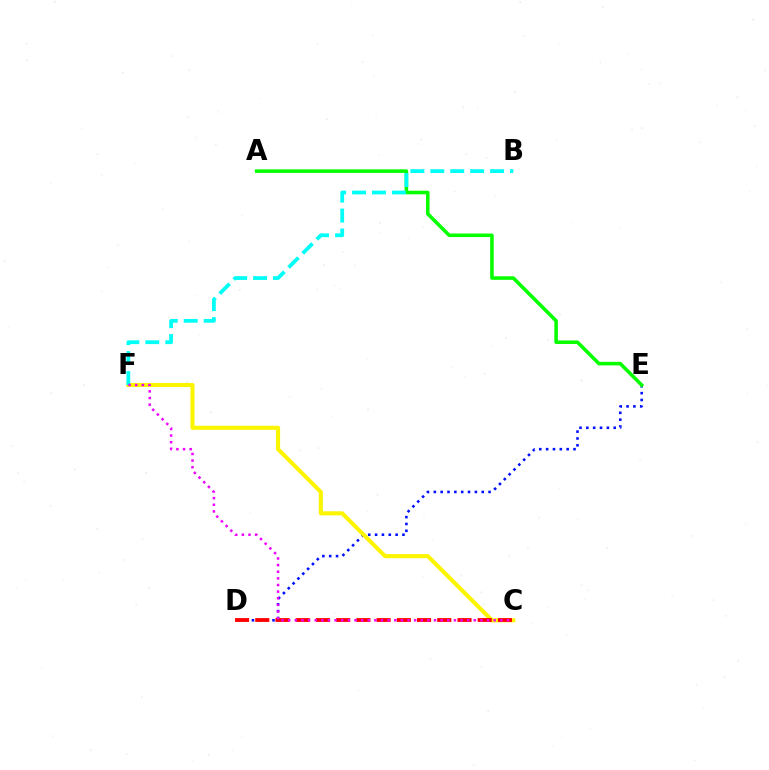{('D', 'E'): [{'color': '#0010ff', 'line_style': 'dotted', 'thickness': 1.86}], ('A', 'E'): [{'color': '#08ff00', 'line_style': 'solid', 'thickness': 2.57}], ('C', 'F'): [{'color': '#fcf500', 'line_style': 'solid', 'thickness': 2.94}, {'color': '#ee00ff', 'line_style': 'dotted', 'thickness': 1.8}], ('B', 'F'): [{'color': '#00fff6', 'line_style': 'dashed', 'thickness': 2.71}], ('C', 'D'): [{'color': '#ff0000', 'line_style': 'dashed', 'thickness': 2.75}]}